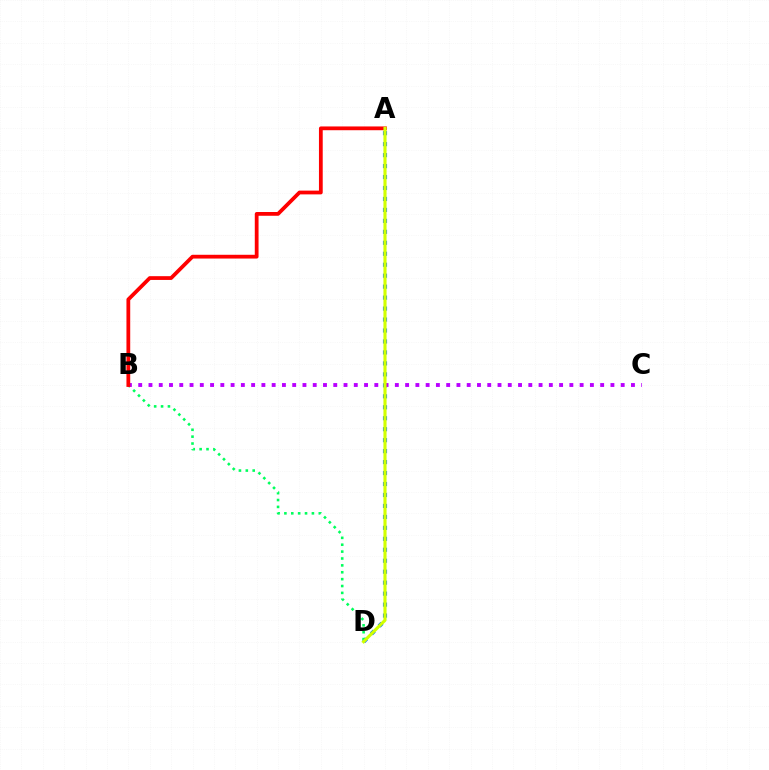{('A', 'D'): [{'color': '#0074ff', 'line_style': 'dotted', 'thickness': 2.98}, {'color': '#d1ff00', 'line_style': 'solid', 'thickness': 2.25}], ('B', 'D'): [{'color': '#00ff5c', 'line_style': 'dotted', 'thickness': 1.87}], ('B', 'C'): [{'color': '#b900ff', 'line_style': 'dotted', 'thickness': 2.79}], ('A', 'B'): [{'color': '#ff0000', 'line_style': 'solid', 'thickness': 2.71}]}